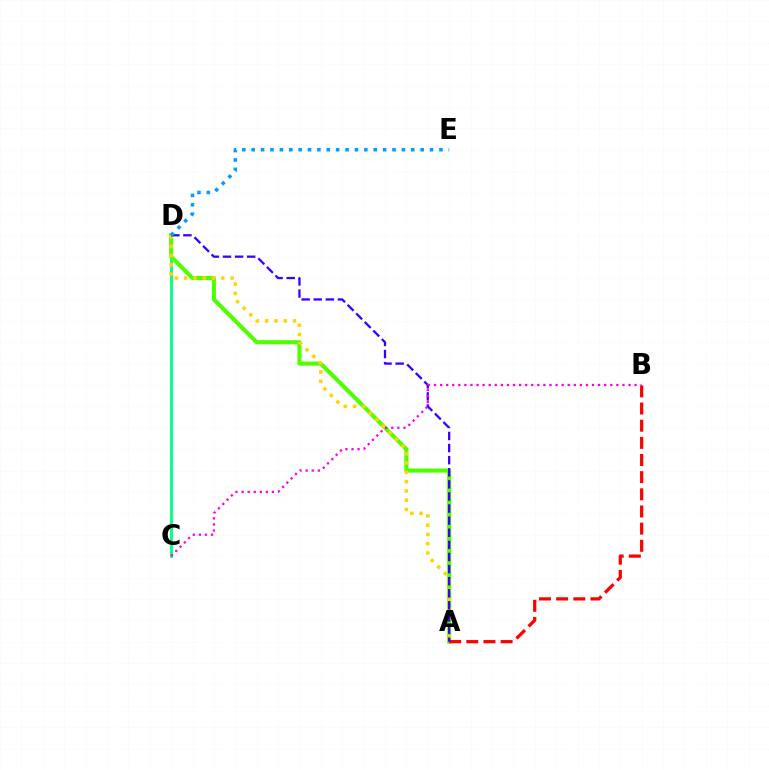{('C', 'D'): [{'color': '#00ff86', 'line_style': 'solid', 'thickness': 2.04}], ('A', 'D'): [{'color': '#4fff00', 'line_style': 'solid', 'thickness': 2.94}, {'color': '#ffd500', 'line_style': 'dotted', 'thickness': 2.52}, {'color': '#3700ff', 'line_style': 'dashed', 'thickness': 1.64}], ('A', 'B'): [{'color': '#ff0000', 'line_style': 'dashed', 'thickness': 2.33}], ('B', 'C'): [{'color': '#ff00ed', 'line_style': 'dotted', 'thickness': 1.65}], ('D', 'E'): [{'color': '#009eff', 'line_style': 'dotted', 'thickness': 2.55}]}